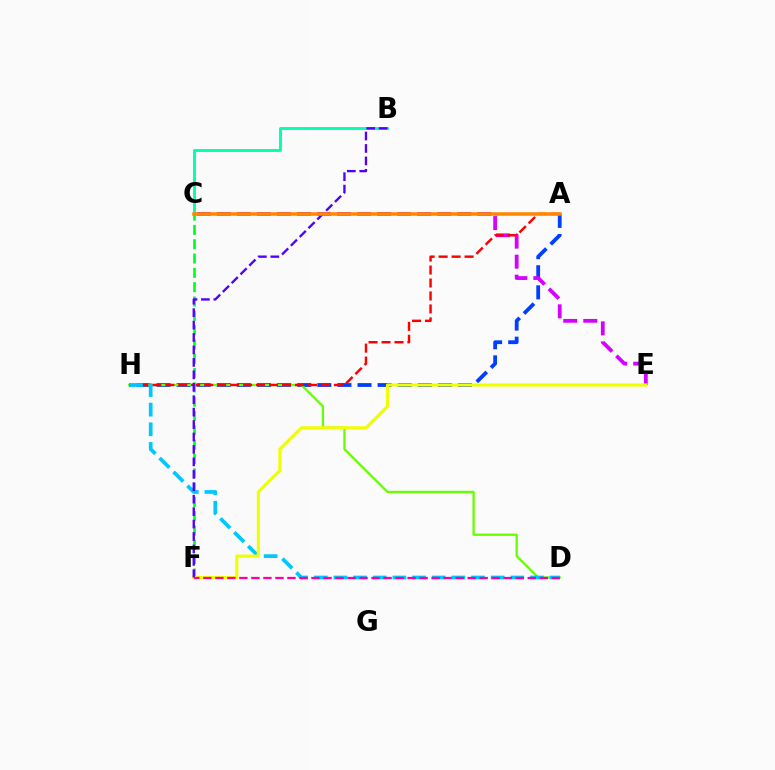{('A', 'H'): [{'color': '#003fff', 'line_style': 'dashed', 'thickness': 2.73}, {'color': '#ff0000', 'line_style': 'dashed', 'thickness': 1.76}], ('D', 'H'): [{'color': '#66ff00', 'line_style': 'solid', 'thickness': 1.65}, {'color': '#00c7ff', 'line_style': 'dashed', 'thickness': 2.67}], ('B', 'C'): [{'color': '#00ffaf', 'line_style': 'solid', 'thickness': 2.09}], ('C', 'E'): [{'color': '#d600ff', 'line_style': 'dashed', 'thickness': 2.72}], ('C', 'F'): [{'color': '#00ff27', 'line_style': 'dashed', 'thickness': 1.94}], ('E', 'F'): [{'color': '#eeff00', 'line_style': 'solid', 'thickness': 2.21}], ('B', 'F'): [{'color': '#4f00ff', 'line_style': 'dashed', 'thickness': 1.69}], ('D', 'F'): [{'color': '#ff00a0', 'line_style': 'dashed', 'thickness': 1.63}], ('A', 'C'): [{'color': '#ff8800', 'line_style': 'solid', 'thickness': 2.55}]}